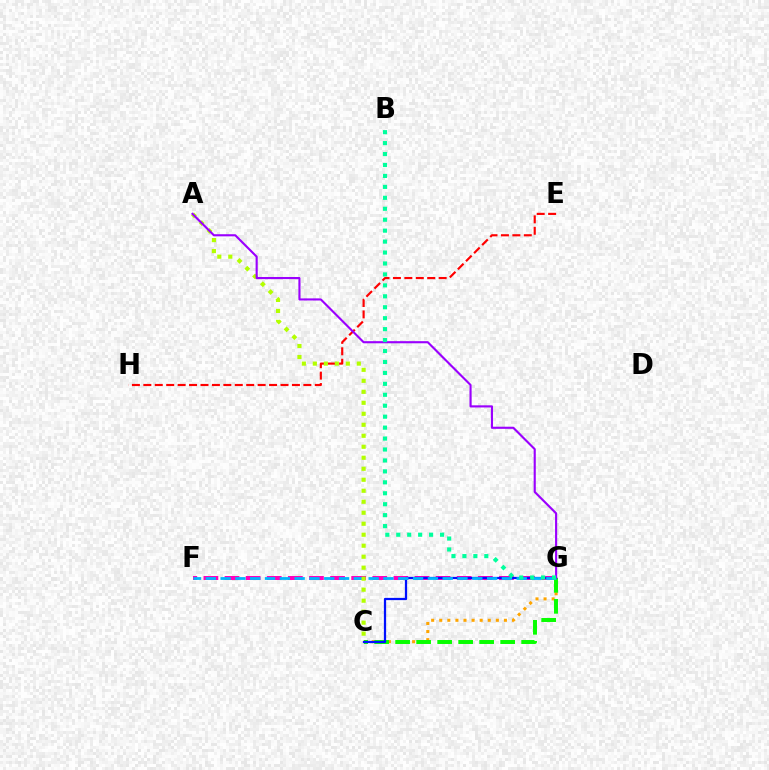{('E', 'H'): [{'color': '#ff0000', 'line_style': 'dashed', 'thickness': 1.55}], ('C', 'G'): [{'color': '#ffa500', 'line_style': 'dotted', 'thickness': 2.2}, {'color': '#08ff00', 'line_style': 'dashed', 'thickness': 2.85}, {'color': '#0010ff', 'line_style': 'solid', 'thickness': 1.61}], ('F', 'G'): [{'color': '#ff00bd', 'line_style': 'dashed', 'thickness': 2.87}, {'color': '#00b5ff', 'line_style': 'dashed', 'thickness': 2.01}], ('A', 'C'): [{'color': '#b3ff00', 'line_style': 'dotted', 'thickness': 2.99}], ('A', 'G'): [{'color': '#9b00ff', 'line_style': 'solid', 'thickness': 1.53}], ('B', 'G'): [{'color': '#00ff9d', 'line_style': 'dotted', 'thickness': 2.97}]}